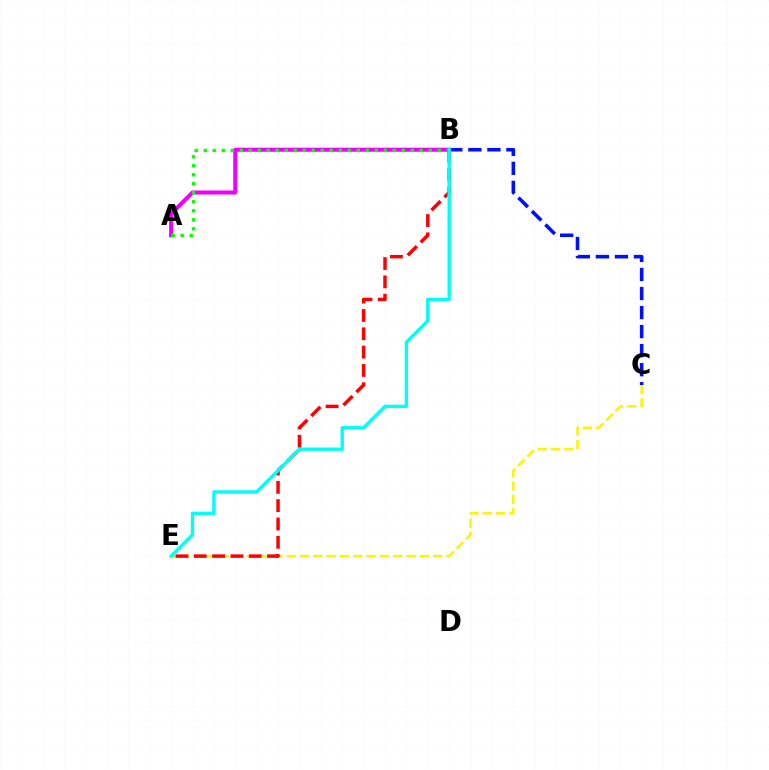{('B', 'C'): [{'color': '#0010ff', 'line_style': 'dashed', 'thickness': 2.59}], ('A', 'B'): [{'color': '#ee00ff', 'line_style': 'solid', 'thickness': 2.91}, {'color': '#08ff00', 'line_style': 'dotted', 'thickness': 2.45}], ('C', 'E'): [{'color': '#fcf500', 'line_style': 'dashed', 'thickness': 1.81}], ('B', 'E'): [{'color': '#ff0000', 'line_style': 'dashed', 'thickness': 2.49}, {'color': '#00fff6', 'line_style': 'solid', 'thickness': 2.41}]}